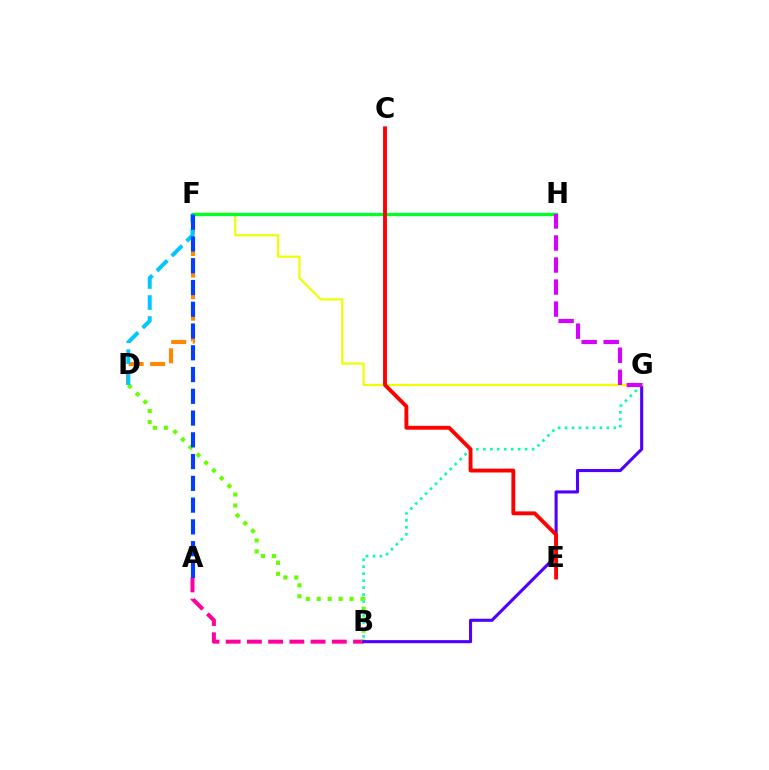{('A', 'B'): [{'color': '#ff00a0', 'line_style': 'dashed', 'thickness': 2.88}], ('B', 'G'): [{'color': '#00ffaf', 'line_style': 'dotted', 'thickness': 1.89}, {'color': '#4f00ff', 'line_style': 'solid', 'thickness': 2.22}], ('B', 'D'): [{'color': '#66ff00', 'line_style': 'dotted', 'thickness': 2.98}], ('D', 'F'): [{'color': '#ff8800', 'line_style': 'dashed', 'thickness': 2.93}, {'color': '#00c7ff', 'line_style': 'dashed', 'thickness': 2.85}], ('F', 'G'): [{'color': '#eeff00', 'line_style': 'solid', 'thickness': 1.59}], ('F', 'H'): [{'color': '#00ff27', 'line_style': 'solid', 'thickness': 2.36}], ('C', 'E'): [{'color': '#ff0000', 'line_style': 'solid', 'thickness': 2.79}], ('A', 'F'): [{'color': '#003fff', 'line_style': 'dashed', 'thickness': 2.96}], ('G', 'H'): [{'color': '#d600ff', 'line_style': 'dashed', 'thickness': 2.99}]}